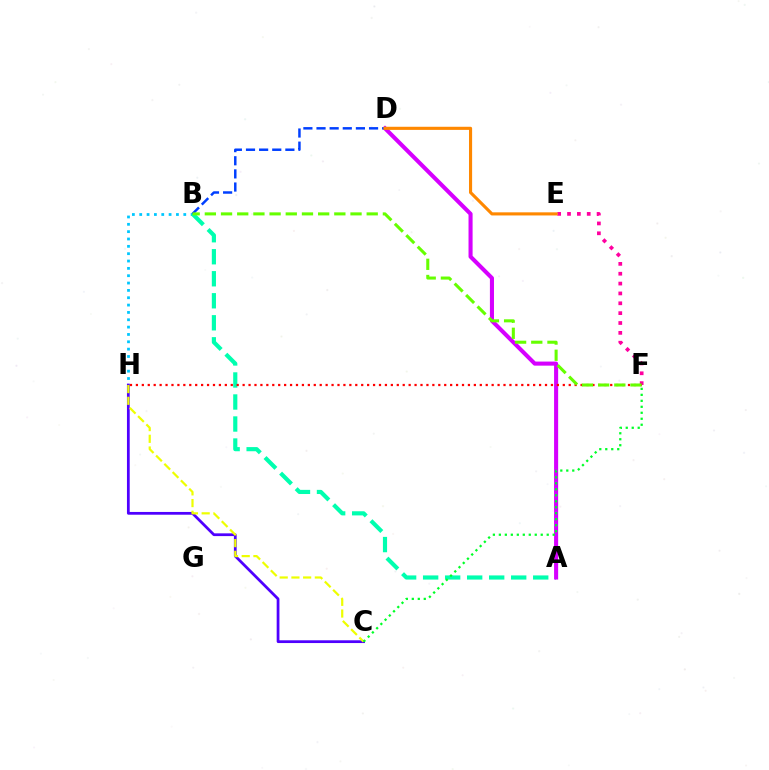{('B', 'H'): [{'color': '#00c7ff', 'line_style': 'dotted', 'thickness': 1.99}], ('C', 'H'): [{'color': '#4f00ff', 'line_style': 'solid', 'thickness': 1.99}, {'color': '#eeff00', 'line_style': 'dashed', 'thickness': 1.59}], ('A', 'B'): [{'color': '#00ffaf', 'line_style': 'dashed', 'thickness': 2.99}], ('A', 'D'): [{'color': '#d600ff', 'line_style': 'solid', 'thickness': 2.93}], ('E', 'F'): [{'color': '#ff00a0', 'line_style': 'dotted', 'thickness': 2.68}], ('B', 'D'): [{'color': '#003fff', 'line_style': 'dashed', 'thickness': 1.78}], ('C', 'F'): [{'color': '#00ff27', 'line_style': 'dotted', 'thickness': 1.63}], ('F', 'H'): [{'color': '#ff0000', 'line_style': 'dotted', 'thickness': 1.61}], ('B', 'F'): [{'color': '#66ff00', 'line_style': 'dashed', 'thickness': 2.2}], ('D', 'E'): [{'color': '#ff8800', 'line_style': 'solid', 'thickness': 2.24}]}